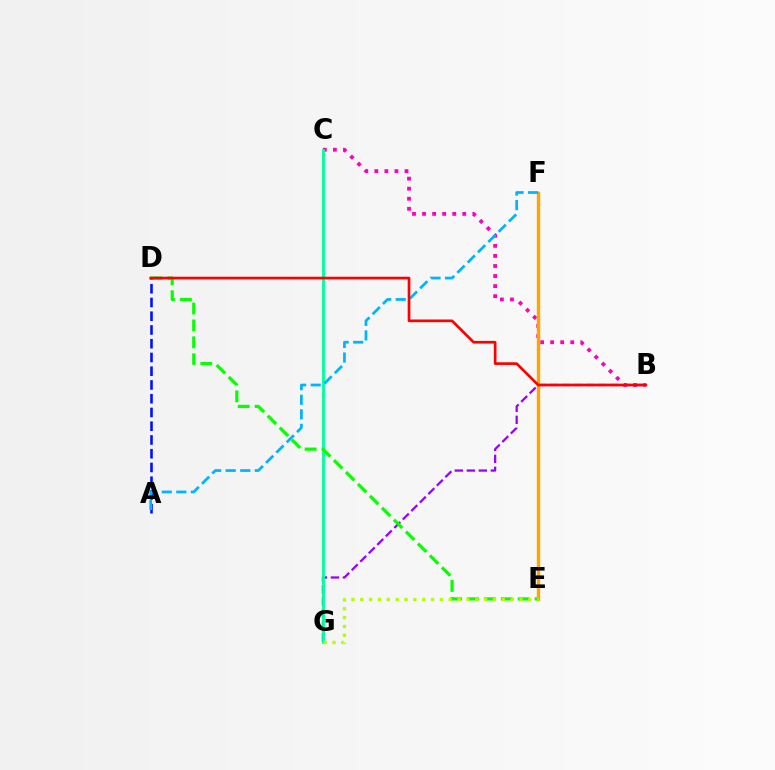{('B', 'G'): [{'color': '#9b00ff', 'line_style': 'dashed', 'thickness': 1.63}], ('A', 'D'): [{'color': '#0010ff', 'line_style': 'dashed', 'thickness': 1.87}], ('B', 'C'): [{'color': '#ff00bd', 'line_style': 'dotted', 'thickness': 2.73}], ('C', 'G'): [{'color': '#00ff9d', 'line_style': 'solid', 'thickness': 2.06}], ('E', 'F'): [{'color': '#ffa500', 'line_style': 'solid', 'thickness': 2.44}], ('A', 'F'): [{'color': '#00b5ff', 'line_style': 'dashed', 'thickness': 1.98}], ('D', 'E'): [{'color': '#08ff00', 'line_style': 'dashed', 'thickness': 2.3}], ('B', 'D'): [{'color': '#ff0000', 'line_style': 'solid', 'thickness': 1.93}], ('E', 'G'): [{'color': '#b3ff00', 'line_style': 'dotted', 'thickness': 2.4}]}